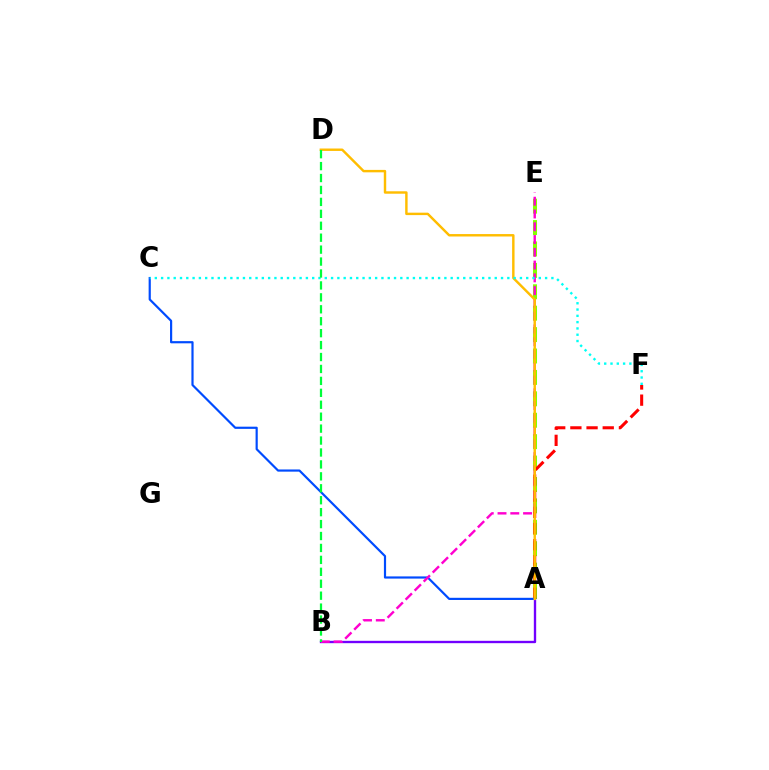{('A', 'E'): [{'color': '#84ff00', 'line_style': 'dashed', 'thickness': 2.91}], ('A', 'B'): [{'color': '#7200ff', 'line_style': 'solid', 'thickness': 1.69}], ('A', 'F'): [{'color': '#ff0000', 'line_style': 'dashed', 'thickness': 2.2}], ('A', 'C'): [{'color': '#004bff', 'line_style': 'solid', 'thickness': 1.57}], ('B', 'E'): [{'color': '#ff00cf', 'line_style': 'dashed', 'thickness': 1.73}], ('A', 'D'): [{'color': '#ffbd00', 'line_style': 'solid', 'thickness': 1.75}], ('C', 'F'): [{'color': '#00fff6', 'line_style': 'dotted', 'thickness': 1.71}], ('B', 'D'): [{'color': '#00ff39', 'line_style': 'dashed', 'thickness': 1.62}]}